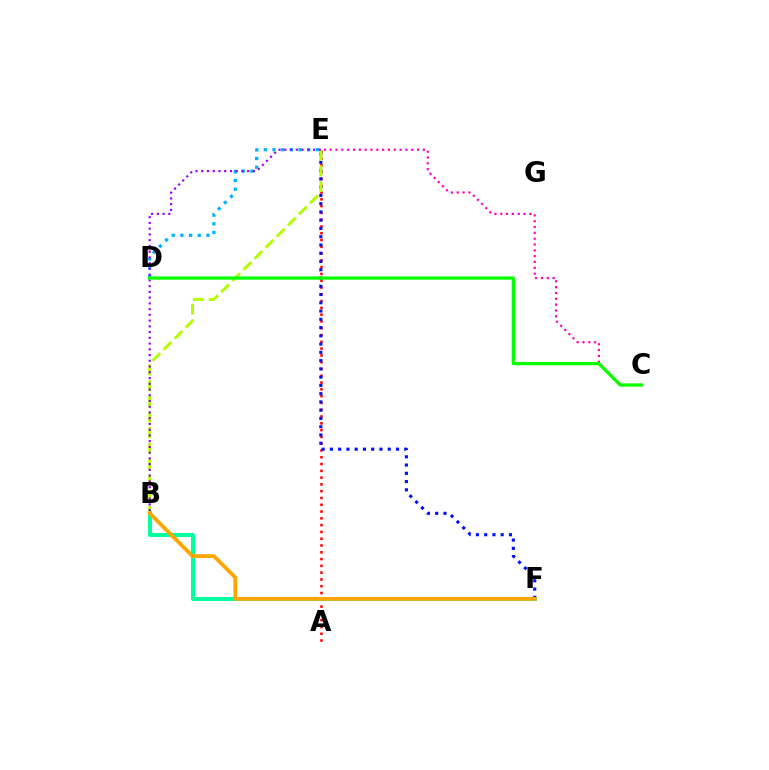{('C', 'E'): [{'color': '#ff00bd', 'line_style': 'dotted', 'thickness': 1.58}], ('A', 'E'): [{'color': '#ff0000', 'line_style': 'dotted', 'thickness': 1.84}], ('E', 'F'): [{'color': '#0010ff', 'line_style': 'dotted', 'thickness': 2.24}], ('B', 'F'): [{'color': '#00ff9d', 'line_style': 'solid', 'thickness': 2.88}, {'color': '#ffa500', 'line_style': 'solid', 'thickness': 2.7}], ('B', 'E'): [{'color': '#b3ff00', 'line_style': 'dashed', 'thickness': 2.13}, {'color': '#9b00ff', 'line_style': 'dotted', 'thickness': 1.56}], ('D', 'E'): [{'color': '#00b5ff', 'line_style': 'dotted', 'thickness': 2.36}], ('C', 'D'): [{'color': '#08ff00', 'line_style': 'solid', 'thickness': 2.35}]}